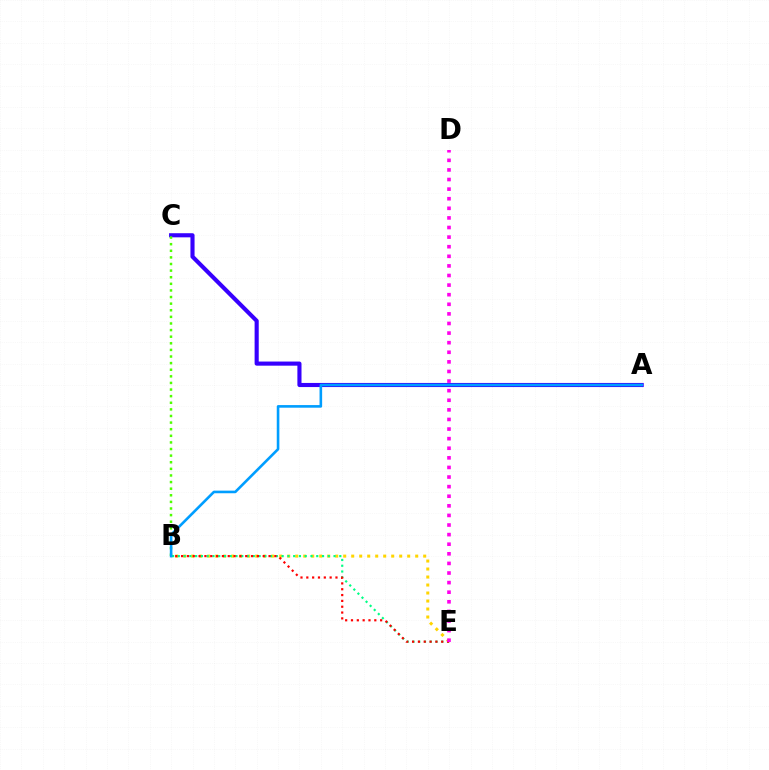{('A', 'C'): [{'color': '#3700ff', 'line_style': 'solid', 'thickness': 2.97}], ('B', 'E'): [{'color': '#ffd500', 'line_style': 'dotted', 'thickness': 2.17}, {'color': '#00ff86', 'line_style': 'dotted', 'thickness': 1.57}, {'color': '#ff0000', 'line_style': 'dotted', 'thickness': 1.58}], ('B', 'C'): [{'color': '#4fff00', 'line_style': 'dotted', 'thickness': 1.8}], ('D', 'E'): [{'color': '#ff00ed', 'line_style': 'dotted', 'thickness': 2.61}], ('A', 'B'): [{'color': '#009eff', 'line_style': 'solid', 'thickness': 1.88}]}